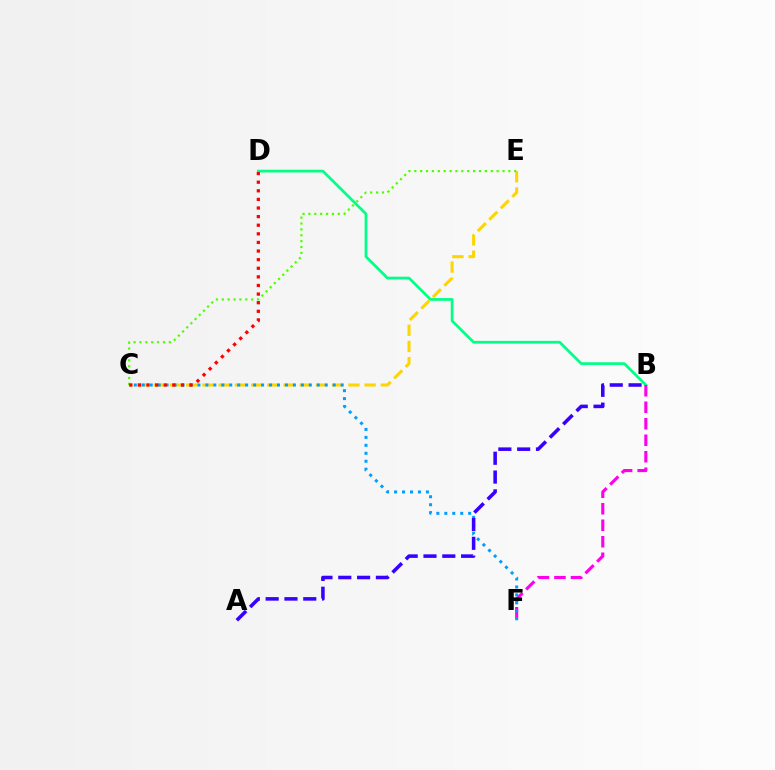{('B', 'D'): [{'color': '#00ff86', 'line_style': 'solid', 'thickness': 1.96}], ('B', 'F'): [{'color': '#ff00ed', 'line_style': 'dashed', 'thickness': 2.24}], ('C', 'E'): [{'color': '#ffd500', 'line_style': 'dashed', 'thickness': 2.2}, {'color': '#4fff00', 'line_style': 'dotted', 'thickness': 1.6}], ('C', 'F'): [{'color': '#009eff', 'line_style': 'dotted', 'thickness': 2.16}], ('A', 'B'): [{'color': '#3700ff', 'line_style': 'dashed', 'thickness': 2.55}], ('C', 'D'): [{'color': '#ff0000', 'line_style': 'dotted', 'thickness': 2.34}]}